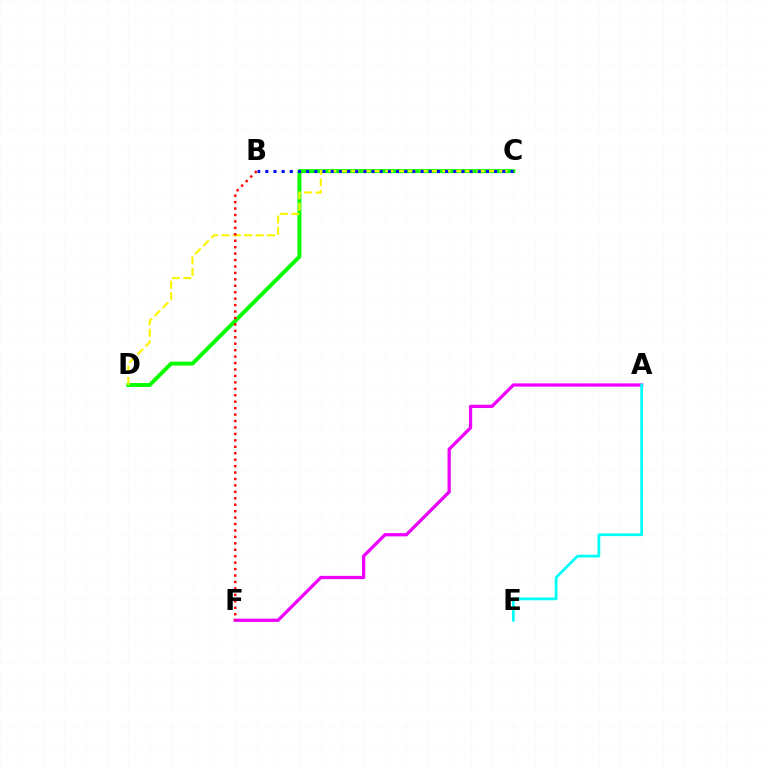{('A', 'F'): [{'color': '#ee00ff', 'line_style': 'solid', 'thickness': 2.35}], ('C', 'D'): [{'color': '#08ff00', 'line_style': 'solid', 'thickness': 2.82}, {'color': '#fcf500', 'line_style': 'dashed', 'thickness': 1.55}], ('A', 'E'): [{'color': '#00fff6', 'line_style': 'solid', 'thickness': 1.97}], ('B', 'C'): [{'color': '#0010ff', 'line_style': 'dotted', 'thickness': 2.22}], ('B', 'F'): [{'color': '#ff0000', 'line_style': 'dotted', 'thickness': 1.75}]}